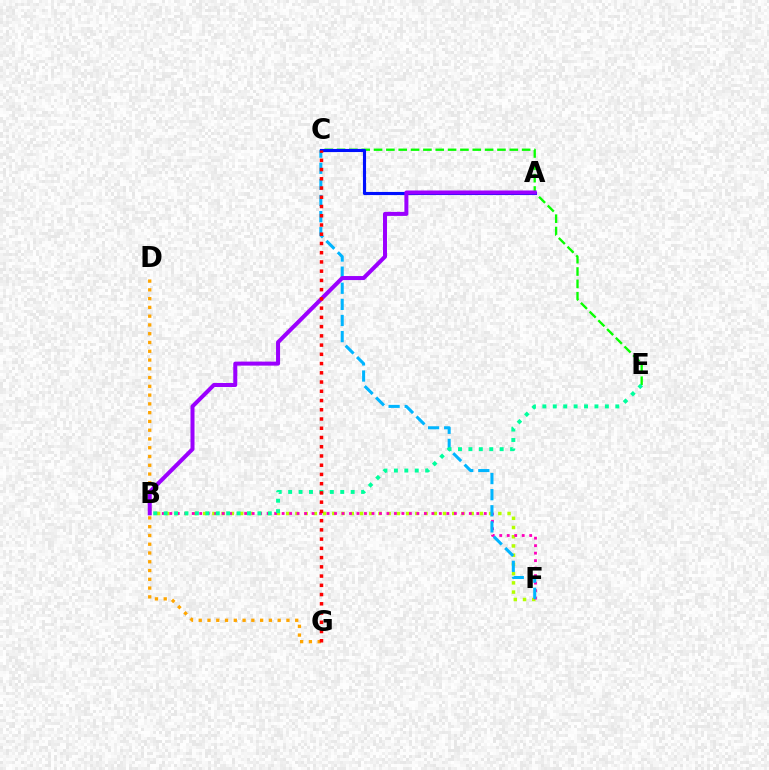{('B', 'F'): [{'color': '#b3ff00', 'line_style': 'dotted', 'thickness': 2.51}, {'color': '#ff00bd', 'line_style': 'dotted', 'thickness': 2.03}], ('C', 'E'): [{'color': '#08ff00', 'line_style': 'dashed', 'thickness': 1.68}], ('D', 'G'): [{'color': '#ffa500', 'line_style': 'dotted', 'thickness': 2.38}], ('C', 'F'): [{'color': '#00b5ff', 'line_style': 'dashed', 'thickness': 2.19}], ('A', 'C'): [{'color': '#0010ff', 'line_style': 'solid', 'thickness': 2.24}], ('B', 'E'): [{'color': '#00ff9d', 'line_style': 'dotted', 'thickness': 2.83}], ('A', 'B'): [{'color': '#9b00ff', 'line_style': 'solid', 'thickness': 2.89}], ('C', 'G'): [{'color': '#ff0000', 'line_style': 'dotted', 'thickness': 2.51}]}